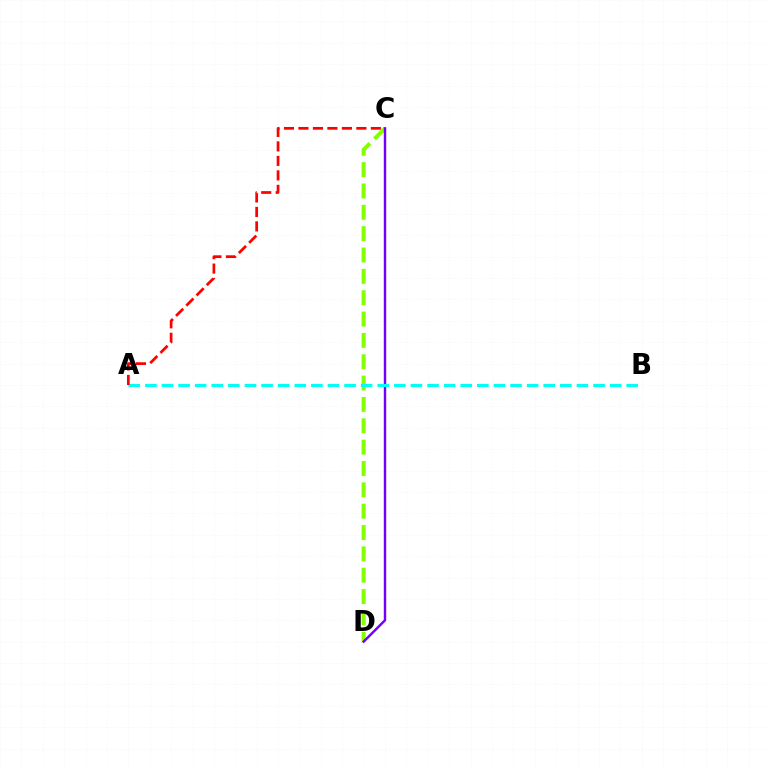{('C', 'D'): [{'color': '#84ff00', 'line_style': 'dashed', 'thickness': 2.9}, {'color': '#7200ff', 'line_style': 'solid', 'thickness': 1.74}], ('A', 'B'): [{'color': '#00fff6', 'line_style': 'dashed', 'thickness': 2.25}], ('A', 'C'): [{'color': '#ff0000', 'line_style': 'dashed', 'thickness': 1.97}]}